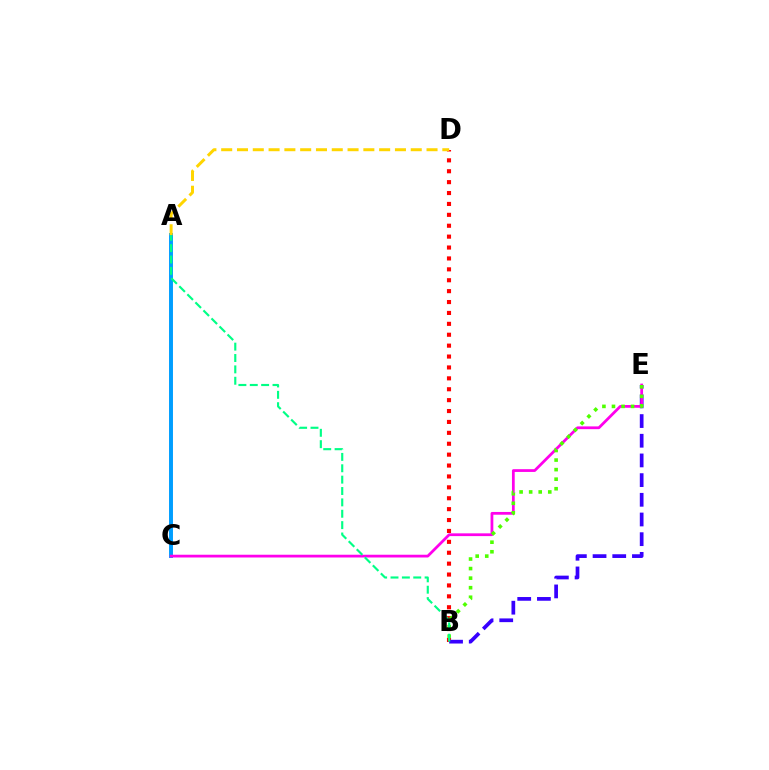{('B', 'D'): [{'color': '#ff0000', 'line_style': 'dotted', 'thickness': 2.96}], ('B', 'E'): [{'color': '#3700ff', 'line_style': 'dashed', 'thickness': 2.67}, {'color': '#4fff00', 'line_style': 'dotted', 'thickness': 2.6}], ('A', 'C'): [{'color': '#009eff', 'line_style': 'solid', 'thickness': 2.83}], ('C', 'E'): [{'color': '#ff00ed', 'line_style': 'solid', 'thickness': 1.99}], ('A', 'D'): [{'color': '#ffd500', 'line_style': 'dashed', 'thickness': 2.15}], ('A', 'B'): [{'color': '#00ff86', 'line_style': 'dashed', 'thickness': 1.54}]}